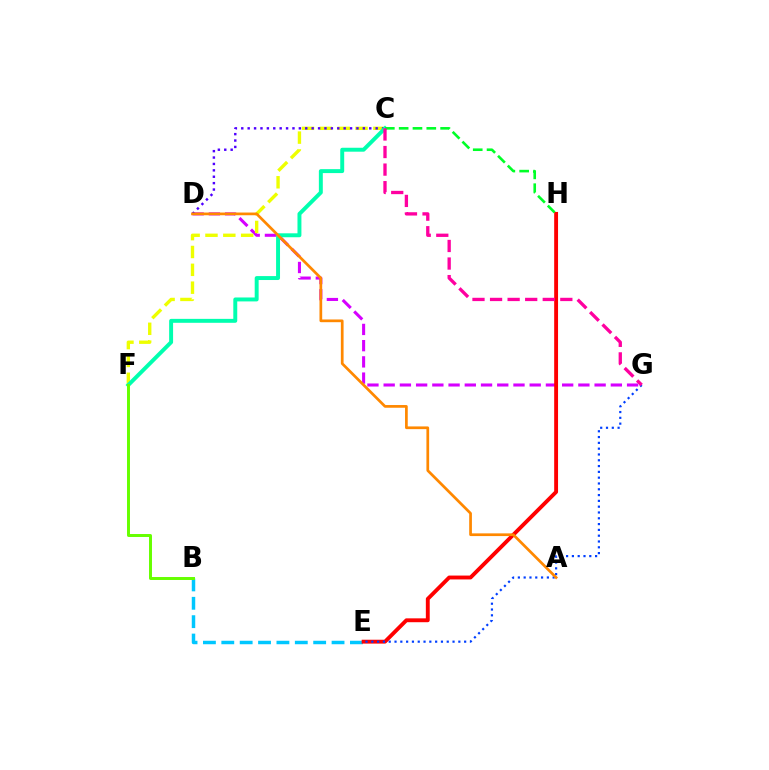{('B', 'E'): [{'color': '#00c7ff', 'line_style': 'dashed', 'thickness': 2.5}], ('D', 'G'): [{'color': '#d600ff', 'line_style': 'dashed', 'thickness': 2.2}], ('C', 'F'): [{'color': '#eeff00', 'line_style': 'dashed', 'thickness': 2.42}, {'color': '#00ffaf', 'line_style': 'solid', 'thickness': 2.84}], ('E', 'H'): [{'color': '#ff0000', 'line_style': 'solid', 'thickness': 2.79}], ('E', 'G'): [{'color': '#003fff', 'line_style': 'dotted', 'thickness': 1.58}], ('C', 'D'): [{'color': '#4f00ff', 'line_style': 'dotted', 'thickness': 1.74}], ('C', 'H'): [{'color': '#00ff27', 'line_style': 'dashed', 'thickness': 1.88}], ('B', 'F'): [{'color': '#66ff00', 'line_style': 'solid', 'thickness': 2.13}], ('C', 'G'): [{'color': '#ff00a0', 'line_style': 'dashed', 'thickness': 2.39}], ('A', 'D'): [{'color': '#ff8800', 'line_style': 'solid', 'thickness': 1.95}]}